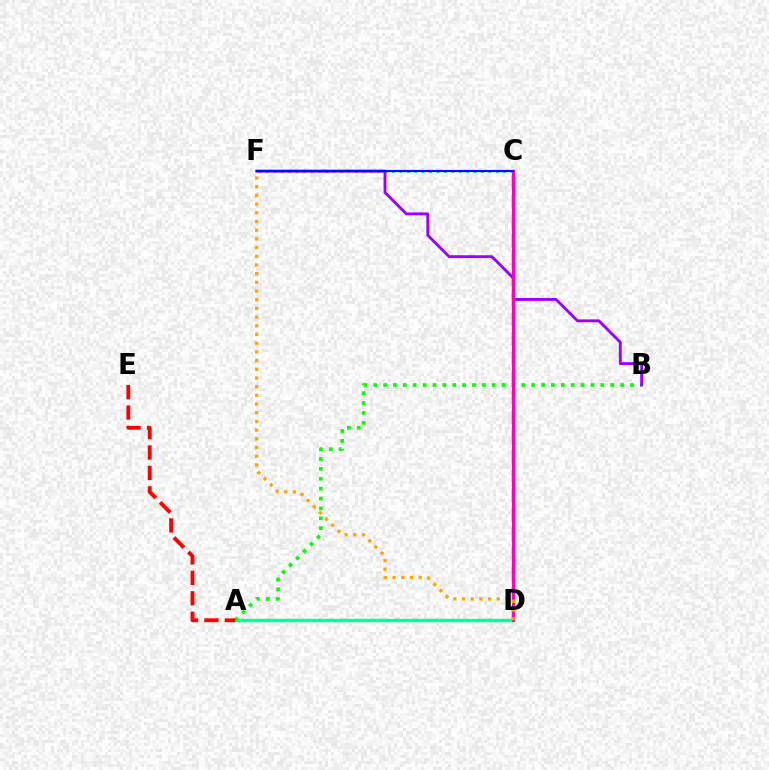{('A', 'D'): [{'color': '#00ff9d', 'line_style': 'solid', 'thickness': 2.47}], ('C', 'F'): [{'color': '#00b5ff', 'line_style': 'dotted', 'thickness': 2.01}, {'color': '#0010ff', 'line_style': 'solid', 'thickness': 1.56}], ('A', 'B'): [{'color': '#08ff00', 'line_style': 'dotted', 'thickness': 2.68}], ('C', 'D'): [{'color': '#b3ff00', 'line_style': 'dashed', 'thickness': 2.66}, {'color': '#ff00bd', 'line_style': 'solid', 'thickness': 2.22}], ('B', 'F'): [{'color': '#9b00ff', 'line_style': 'solid', 'thickness': 2.07}], ('A', 'E'): [{'color': '#ff0000', 'line_style': 'dashed', 'thickness': 2.78}], ('D', 'F'): [{'color': '#ffa500', 'line_style': 'dotted', 'thickness': 2.36}]}